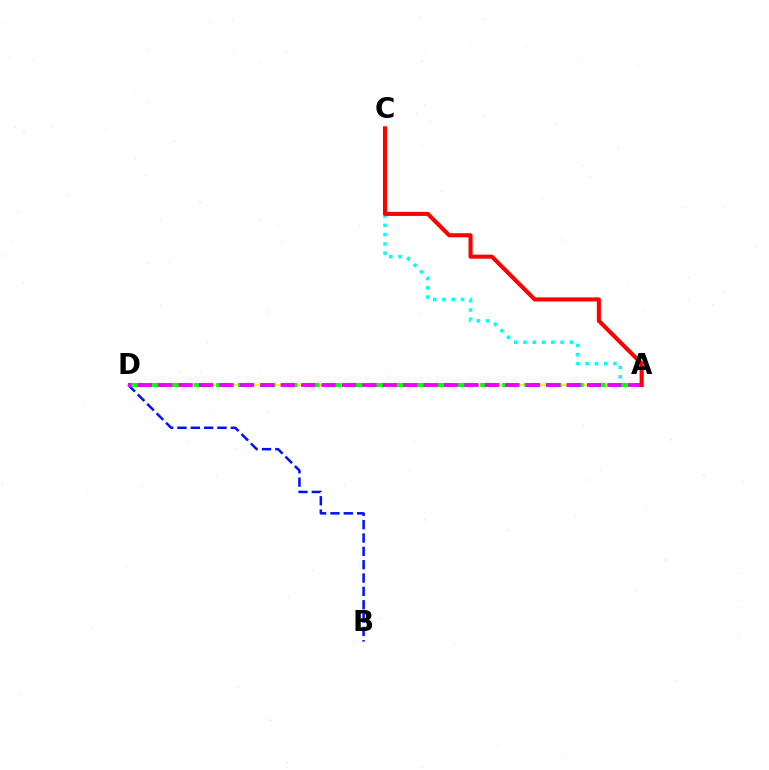{('A', 'C'): [{'color': '#00fff6', 'line_style': 'dotted', 'thickness': 2.52}, {'color': '#ff0000', 'line_style': 'solid', 'thickness': 2.94}], ('A', 'D'): [{'color': '#fcf500', 'line_style': 'solid', 'thickness': 1.57}, {'color': '#08ff00', 'line_style': 'dashed', 'thickness': 2.99}, {'color': '#ee00ff', 'line_style': 'dashed', 'thickness': 2.77}], ('B', 'D'): [{'color': '#0010ff', 'line_style': 'dashed', 'thickness': 1.81}]}